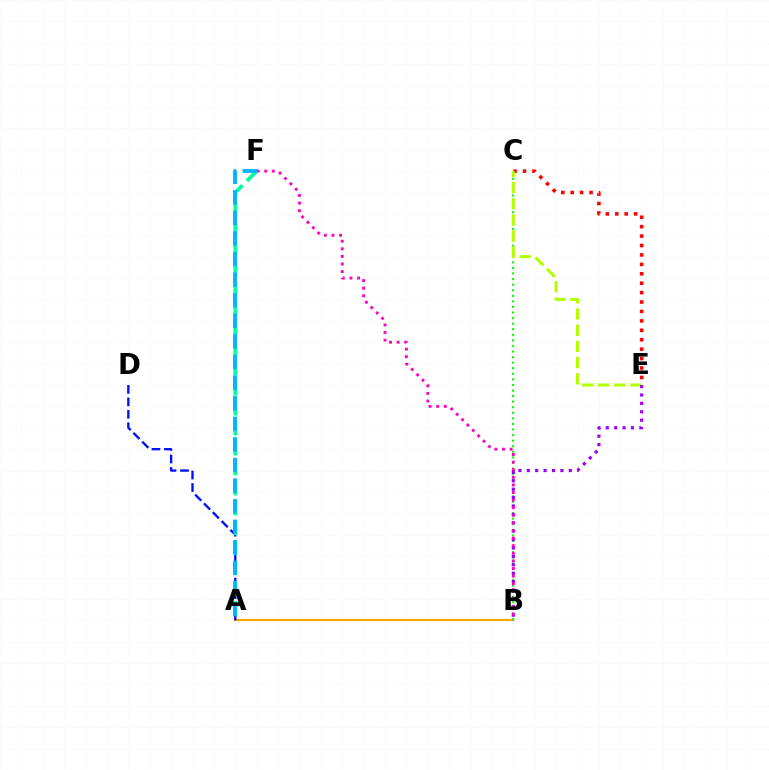{('C', 'E'): [{'color': '#ff0000', 'line_style': 'dotted', 'thickness': 2.56}, {'color': '#b3ff00', 'line_style': 'dashed', 'thickness': 2.2}], ('A', 'B'): [{'color': '#ffa500', 'line_style': 'solid', 'thickness': 1.52}], ('B', 'C'): [{'color': '#08ff00', 'line_style': 'dotted', 'thickness': 1.51}], ('B', 'E'): [{'color': '#9b00ff', 'line_style': 'dotted', 'thickness': 2.28}], ('B', 'F'): [{'color': '#ff00bd', 'line_style': 'dotted', 'thickness': 2.06}], ('A', 'D'): [{'color': '#0010ff', 'line_style': 'dashed', 'thickness': 1.7}], ('A', 'F'): [{'color': '#00ff9d', 'line_style': 'dashed', 'thickness': 2.71}, {'color': '#00b5ff', 'line_style': 'dashed', 'thickness': 2.8}]}